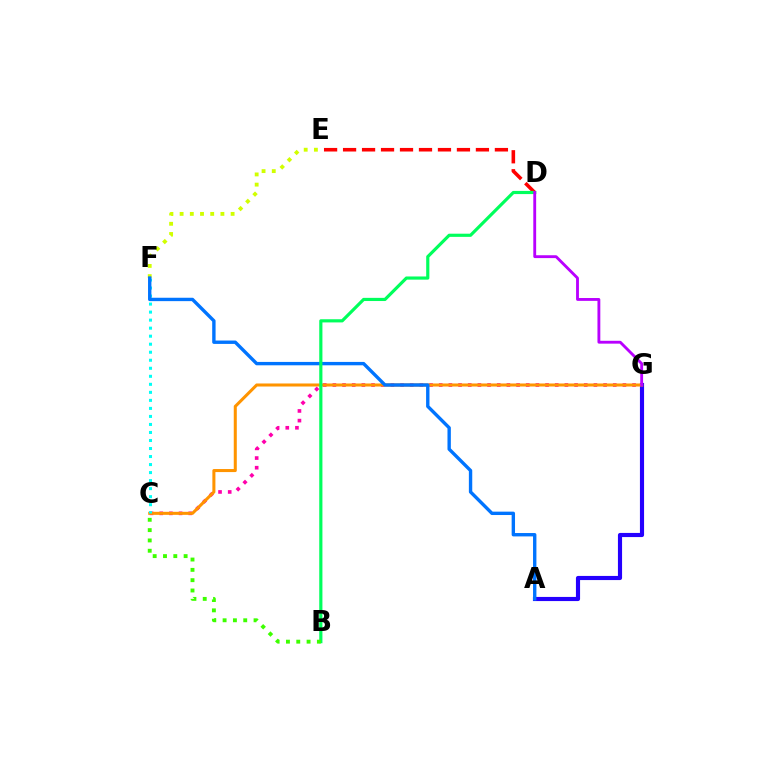{('E', 'F'): [{'color': '#d1ff00', 'line_style': 'dotted', 'thickness': 2.77}], ('C', 'G'): [{'color': '#ff00ac', 'line_style': 'dotted', 'thickness': 2.63}, {'color': '#ff9400', 'line_style': 'solid', 'thickness': 2.19}], ('A', 'G'): [{'color': '#2500ff', 'line_style': 'solid', 'thickness': 2.98}], ('C', 'F'): [{'color': '#00fff6', 'line_style': 'dotted', 'thickness': 2.18}], ('A', 'F'): [{'color': '#0074ff', 'line_style': 'solid', 'thickness': 2.43}], ('D', 'E'): [{'color': '#ff0000', 'line_style': 'dashed', 'thickness': 2.58}], ('B', 'D'): [{'color': '#00ff5c', 'line_style': 'solid', 'thickness': 2.28}], ('D', 'G'): [{'color': '#b900ff', 'line_style': 'solid', 'thickness': 2.05}], ('B', 'C'): [{'color': '#3dff00', 'line_style': 'dotted', 'thickness': 2.8}]}